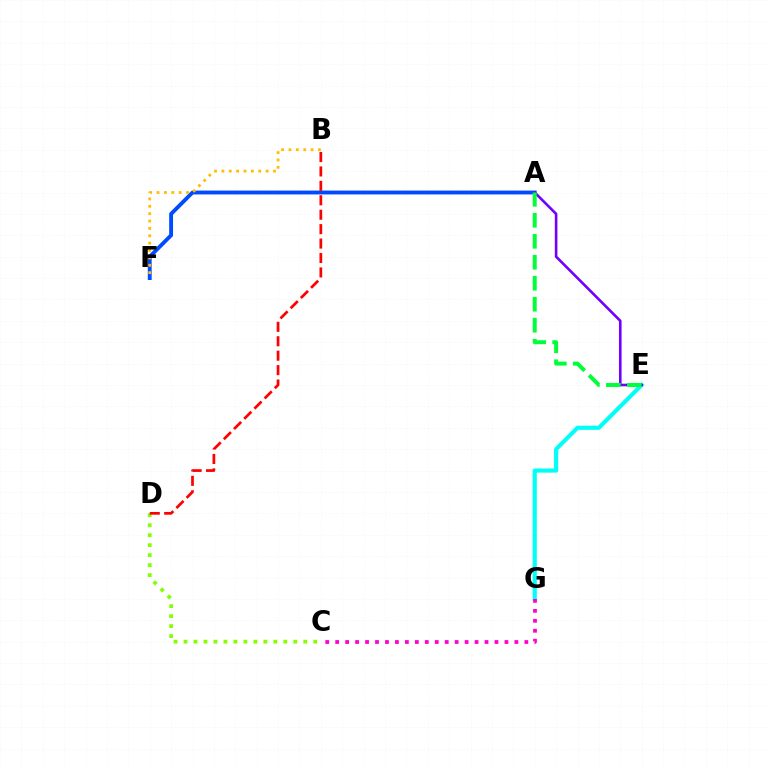{('C', 'D'): [{'color': '#84ff00', 'line_style': 'dotted', 'thickness': 2.71}], ('E', 'G'): [{'color': '#00fff6', 'line_style': 'solid', 'thickness': 2.99}], ('C', 'G'): [{'color': '#ff00cf', 'line_style': 'dotted', 'thickness': 2.7}], ('A', 'F'): [{'color': '#004bff', 'line_style': 'solid', 'thickness': 2.79}], ('B', 'F'): [{'color': '#ffbd00', 'line_style': 'dotted', 'thickness': 2.0}], ('B', 'D'): [{'color': '#ff0000', 'line_style': 'dashed', 'thickness': 1.96}], ('A', 'E'): [{'color': '#7200ff', 'line_style': 'solid', 'thickness': 1.88}, {'color': '#00ff39', 'line_style': 'dashed', 'thickness': 2.85}]}